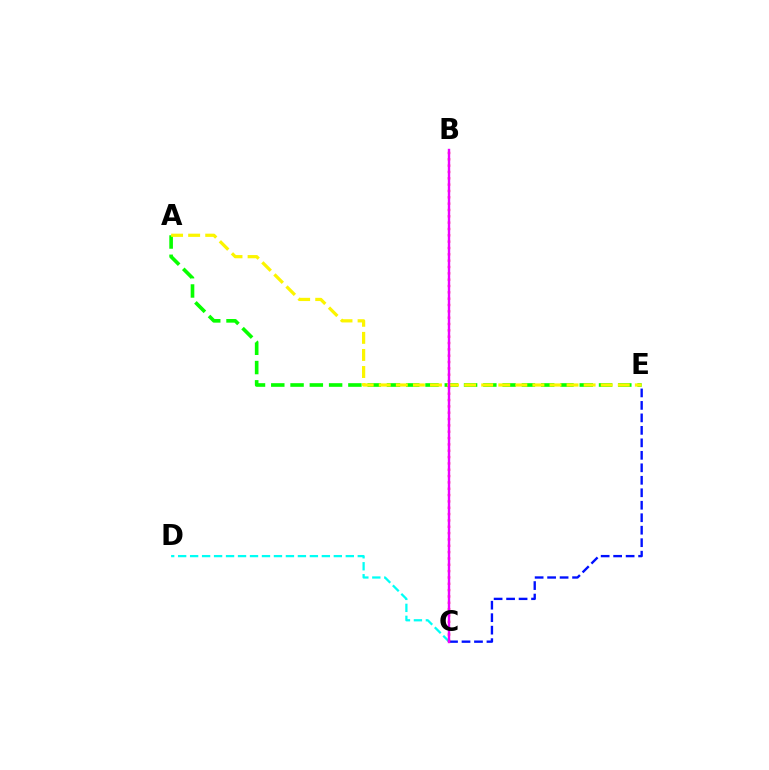{('A', 'E'): [{'color': '#08ff00', 'line_style': 'dashed', 'thickness': 2.62}, {'color': '#fcf500', 'line_style': 'dashed', 'thickness': 2.32}], ('C', 'D'): [{'color': '#00fff6', 'line_style': 'dashed', 'thickness': 1.63}], ('C', 'E'): [{'color': '#0010ff', 'line_style': 'dashed', 'thickness': 1.7}], ('B', 'C'): [{'color': '#ff0000', 'line_style': 'dotted', 'thickness': 1.72}, {'color': '#ee00ff', 'line_style': 'solid', 'thickness': 1.73}]}